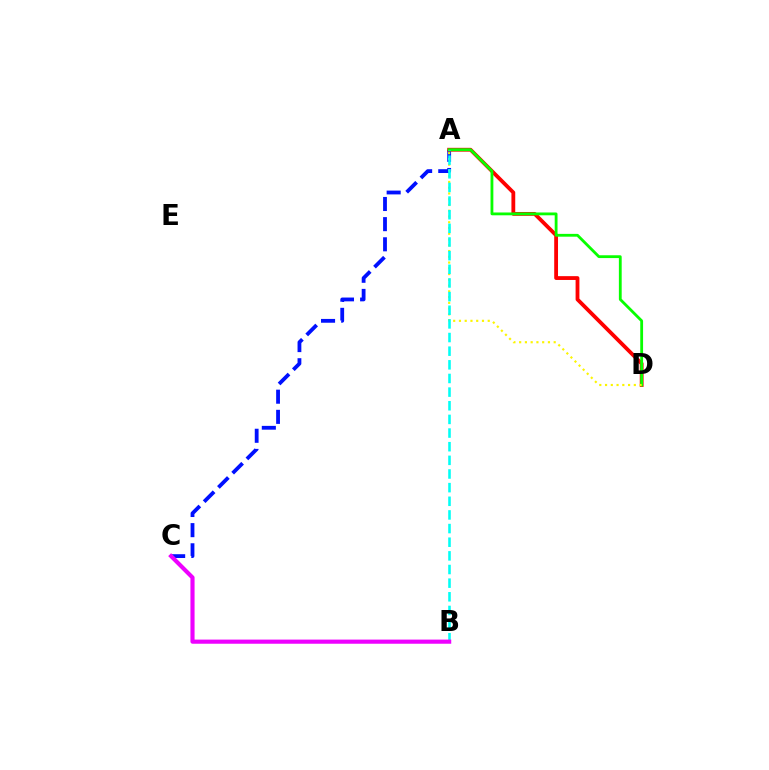{('A', 'C'): [{'color': '#0010ff', 'line_style': 'dashed', 'thickness': 2.74}], ('A', 'D'): [{'color': '#ff0000', 'line_style': 'solid', 'thickness': 2.74}, {'color': '#08ff00', 'line_style': 'solid', 'thickness': 2.03}, {'color': '#fcf500', 'line_style': 'dotted', 'thickness': 1.56}], ('A', 'B'): [{'color': '#00fff6', 'line_style': 'dashed', 'thickness': 1.85}], ('B', 'C'): [{'color': '#ee00ff', 'line_style': 'solid', 'thickness': 2.98}]}